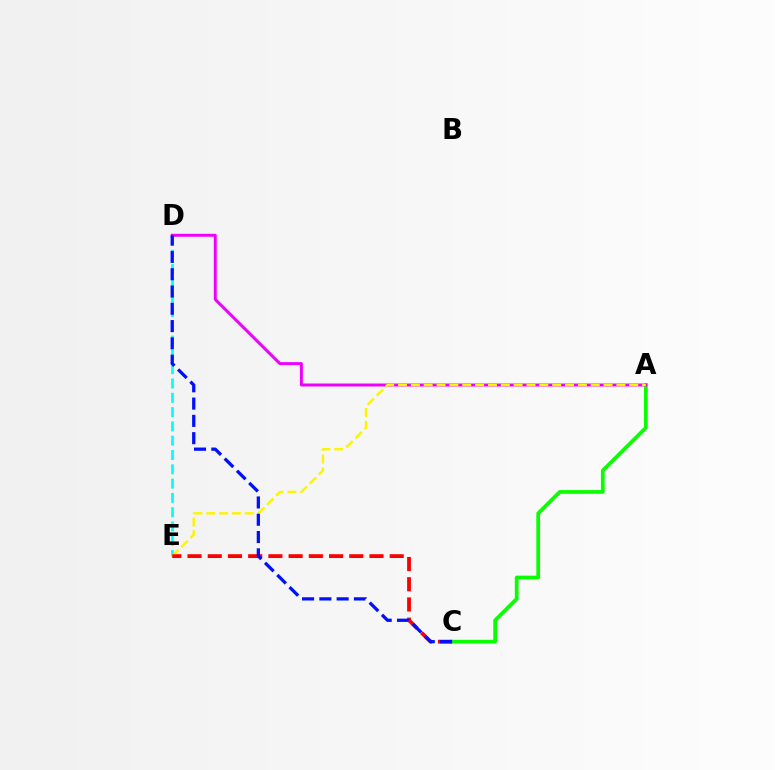{('A', 'C'): [{'color': '#08ff00', 'line_style': 'solid', 'thickness': 2.68}], ('D', 'E'): [{'color': '#00fff6', 'line_style': 'dashed', 'thickness': 1.94}], ('A', 'D'): [{'color': '#ee00ff', 'line_style': 'solid', 'thickness': 2.14}], ('A', 'E'): [{'color': '#fcf500', 'line_style': 'dashed', 'thickness': 1.75}], ('C', 'E'): [{'color': '#ff0000', 'line_style': 'dashed', 'thickness': 2.75}], ('C', 'D'): [{'color': '#0010ff', 'line_style': 'dashed', 'thickness': 2.35}]}